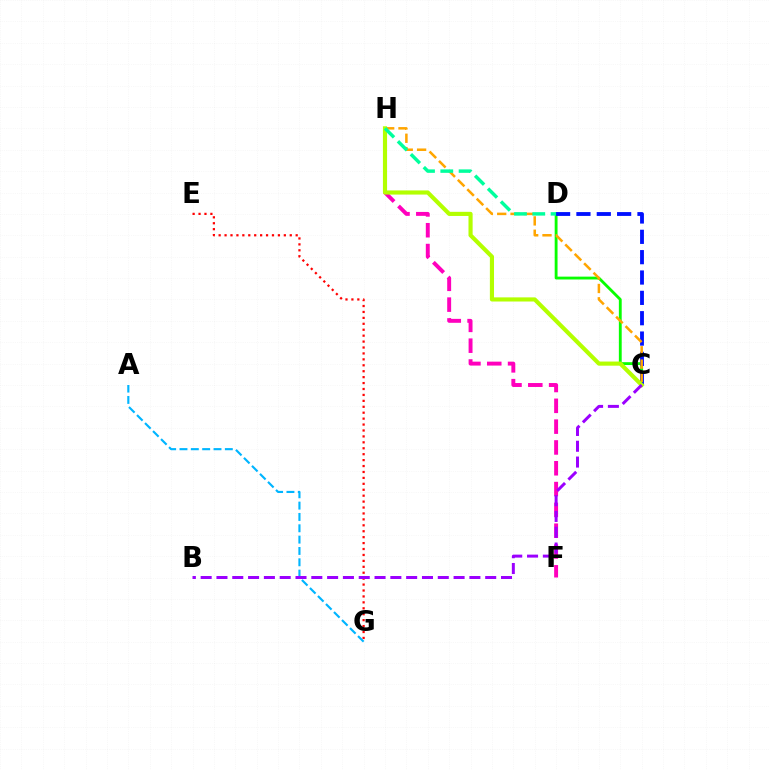{('E', 'G'): [{'color': '#ff0000', 'line_style': 'dotted', 'thickness': 1.61}], ('F', 'H'): [{'color': '#ff00bd', 'line_style': 'dashed', 'thickness': 2.83}], ('C', 'D'): [{'color': '#08ff00', 'line_style': 'solid', 'thickness': 2.05}, {'color': '#0010ff', 'line_style': 'dashed', 'thickness': 2.76}], ('C', 'H'): [{'color': '#ffa500', 'line_style': 'dashed', 'thickness': 1.81}, {'color': '#b3ff00', 'line_style': 'solid', 'thickness': 2.98}], ('D', 'H'): [{'color': '#00ff9d', 'line_style': 'dashed', 'thickness': 2.48}], ('A', 'G'): [{'color': '#00b5ff', 'line_style': 'dashed', 'thickness': 1.54}], ('B', 'C'): [{'color': '#9b00ff', 'line_style': 'dashed', 'thickness': 2.15}]}